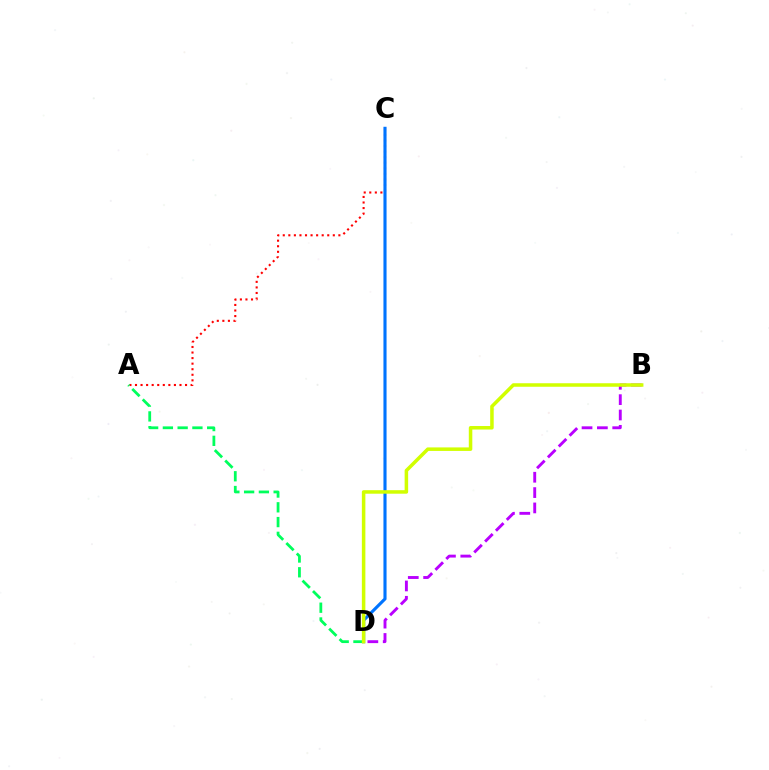{('A', 'C'): [{'color': '#ff0000', 'line_style': 'dotted', 'thickness': 1.51}], ('C', 'D'): [{'color': '#0074ff', 'line_style': 'solid', 'thickness': 2.24}], ('A', 'D'): [{'color': '#00ff5c', 'line_style': 'dashed', 'thickness': 2.01}], ('B', 'D'): [{'color': '#b900ff', 'line_style': 'dashed', 'thickness': 2.08}, {'color': '#d1ff00', 'line_style': 'solid', 'thickness': 2.53}]}